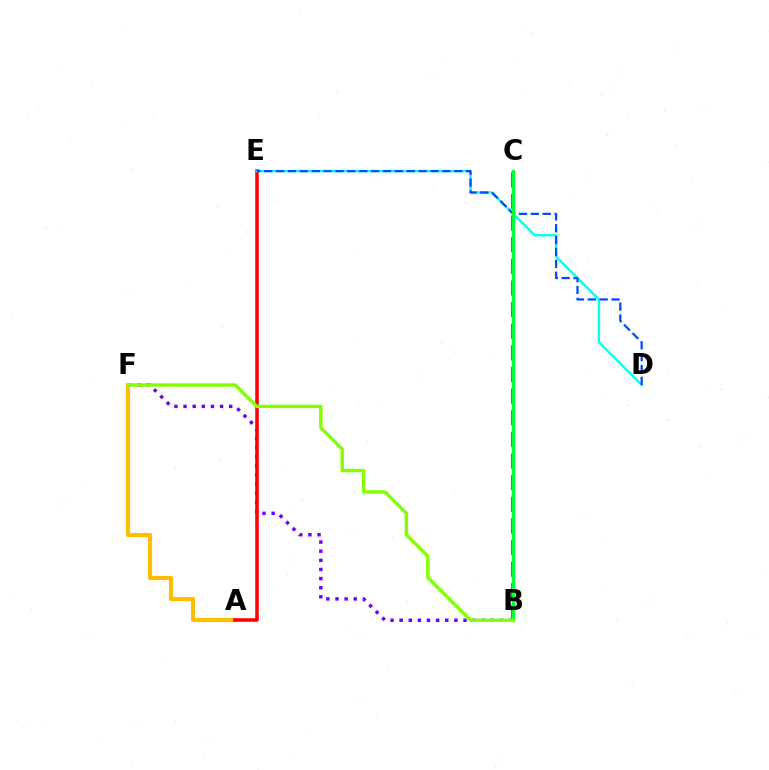{('B', 'F'): [{'color': '#7200ff', 'line_style': 'dotted', 'thickness': 2.48}, {'color': '#84ff00', 'line_style': 'solid', 'thickness': 2.45}], ('A', 'F'): [{'color': '#ffbd00', 'line_style': 'solid', 'thickness': 2.99}], ('A', 'E'): [{'color': '#ff0000', 'line_style': 'solid', 'thickness': 2.57}], ('B', 'C'): [{'color': '#ff00cf', 'line_style': 'dashed', 'thickness': 2.94}, {'color': '#00ff39', 'line_style': 'solid', 'thickness': 2.49}], ('D', 'E'): [{'color': '#00fff6', 'line_style': 'solid', 'thickness': 1.69}, {'color': '#004bff', 'line_style': 'dashed', 'thickness': 1.61}]}